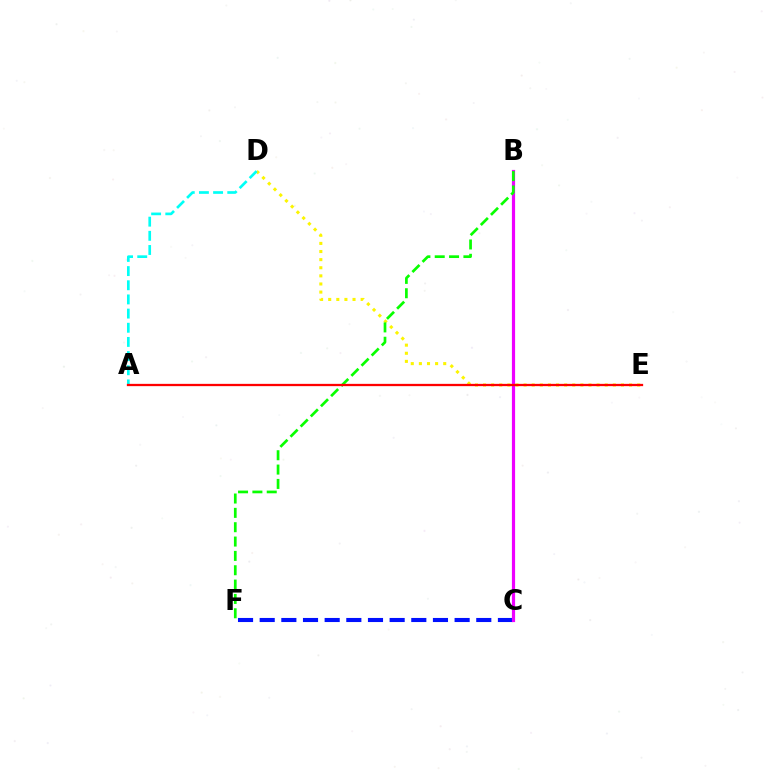{('D', 'E'): [{'color': '#fcf500', 'line_style': 'dotted', 'thickness': 2.2}], ('A', 'D'): [{'color': '#00fff6', 'line_style': 'dashed', 'thickness': 1.92}], ('C', 'F'): [{'color': '#0010ff', 'line_style': 'dashed', 'thickness': 2.94}], ('B', 'C'): [{'color': '#ee00ff', 'line_style': 'solid', 'thickness': 2.29}], ('B', 'F'): [{'color': '#08ff00', 'line_style': 'dashed', 'thickness': 1.95}], ('A', 'E'): [{'color': '#ff0000', 'line_style': 'solid', 'thickness': 1.64}]}